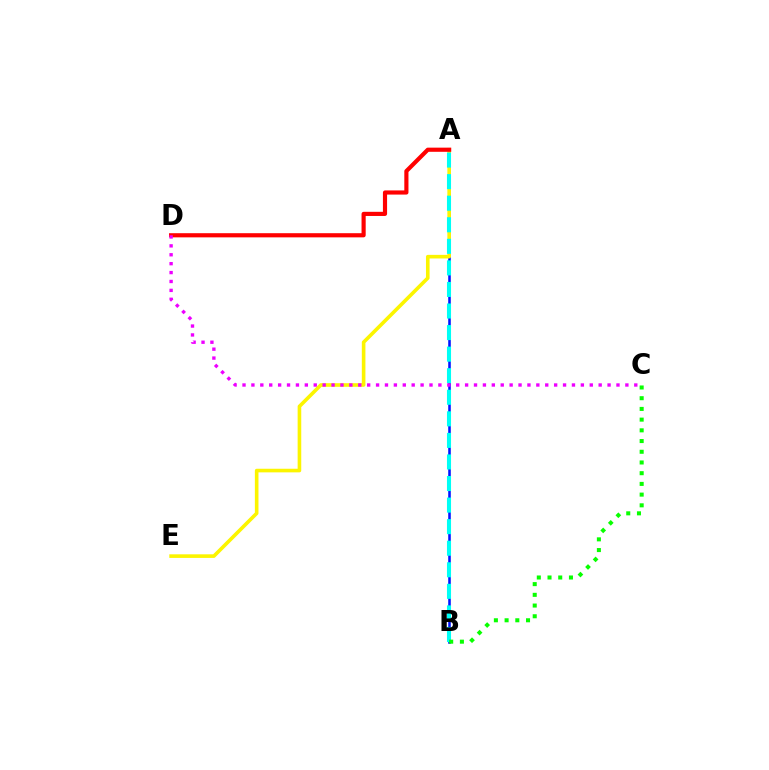{('A', 'B'): [{'color': '#0010ff', 'line_style': 'solid', 'thickness': 1.84}, {'color': '#00fff6', 'line_style': 'dashed', 'thickness': 2.93}], ('A', 'E'): [{'color': '#fcf500', 'line_style': 'solid', 'thickness': 2.6}], ('A', 'D'): [{'color': '#ff0000', 'line_style': 'solid', 'thickness': 2.99}], ('B', 'C'): [{'color': '#08ff00', 'line_style': 'dotted', 'thickness': 2.91}], ('C', 'D'): [{'color': '#ee00ff', 'line_style': 'dotted', 'thickness': 2.42}]}